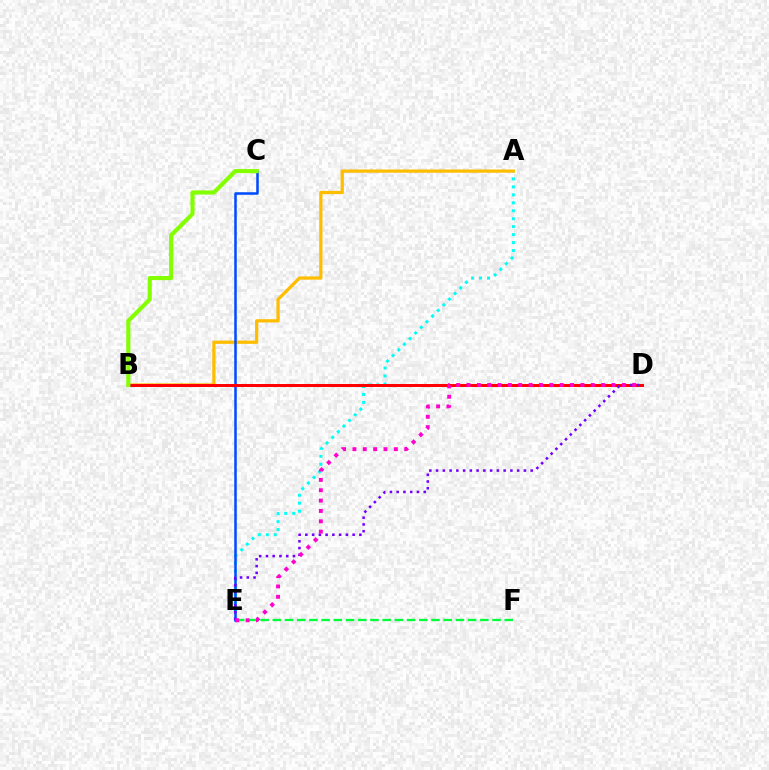{('A', 'E'): [{'color': '#00fff6', 'line_style': 'dotted', 'thickness': 2.16}], ('E', 'F'): [{'color': '#00ff39', 'line_style': 'dashed', 'thickness': 1.66}], ('A', 'B'): [{'color': '#ffbd00', 'line_style': 'solid', 'thickness': 2.34}], ('C', 'E'): [{'color': '#004bff', 'line_style': 'solid', 'thickness': 1.81}], ('B', 'D'): [{'color': '#ff0000', 'line_style': 'solid', 'thickness': 2.14}], ('D', 'E'): [{'color': '#7200ff', 'line_style': 'dotted', 'thickness': 1.84}, {'color': '#ff00cf', 'line_style': 'dotted', 'thickness': 2.81}], ('B', 'C'): [{'color': '#84ff00', 'line_style': 'solid', 'thickness': 2.98}]}